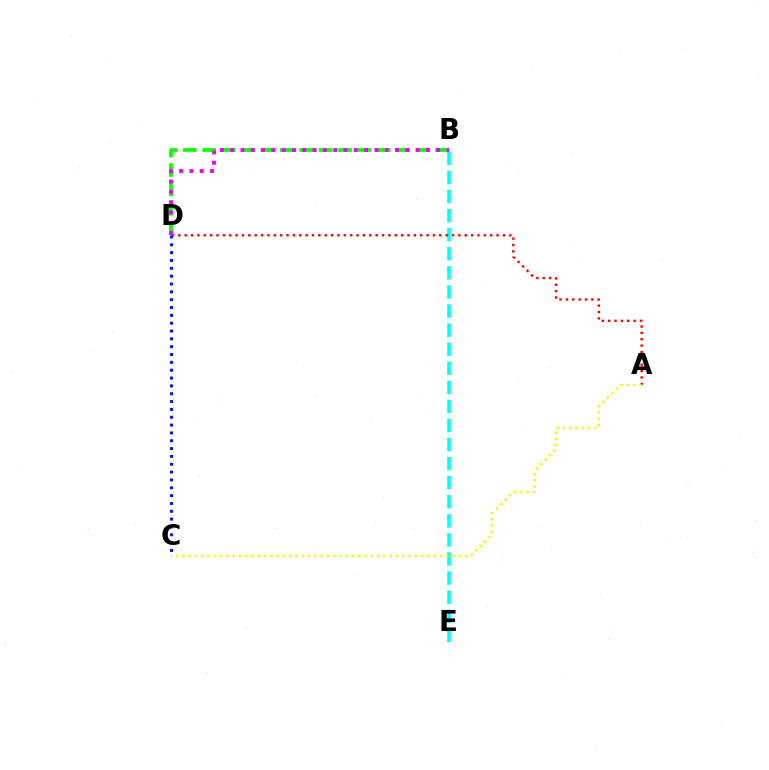{('B', 'E'): [{'color': '#00fff6', 'line_style': 'dashed', 'thickness': 2.59}], ('B', 'D'): [{'color': '#08ff00', 'line_style': 'dashed', 'thickness': 2.64}, {'color': '#ee00ff', 'line_style': 'dotted', 'thickness': 2.8}], ('A', 'D'): [{'color': '#ff0000', 'line_style': 'dotted', 'thickness': 1.73}], ('C', 'D'): [{'color': '#0010ff', 'line_style': 'dotted', 'thickness': 2.13}], ('A', 'C'): [{'color': '#fcf500', 'line_style': 'dotted', 'thickness': 1.71}]}